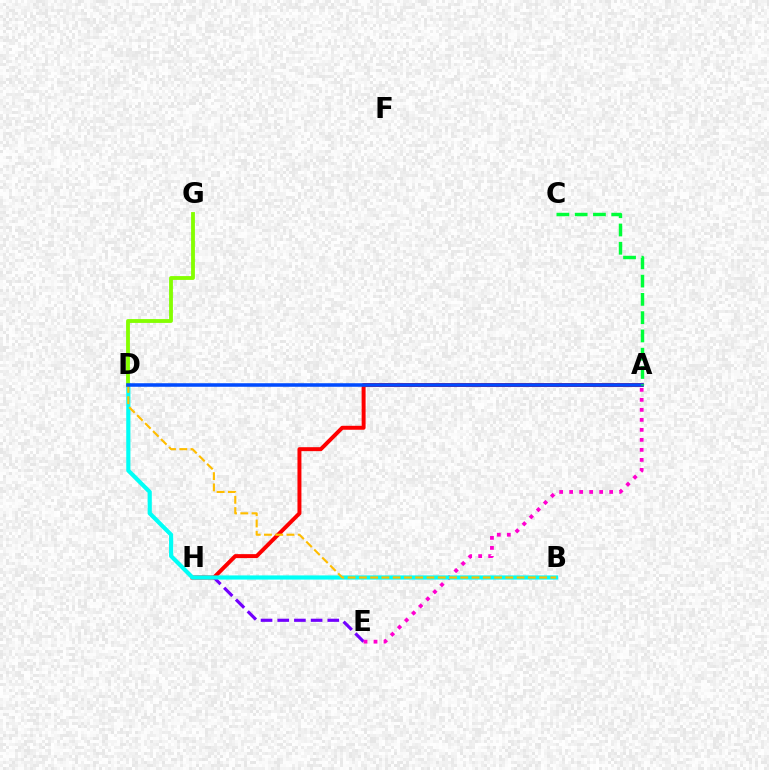{('E', 'H'): [{'color': '#7200ff', 'line_style': 'dashed', 'thickness': 2.27}], ('A', 'E'): [{'color': '#ff00cf', 'line_style': 'dotted', 'thickness': 2.72}], ('A', 'H'): [{'color': '#ff0000', 'line_style': 'solid', 'thickness': 2.85}], ('B', 'D'): [{'color': '#00fff6', 'line_style': 'solid', 'thickness': 3.0}, {'color': '#ffbd00', 'line_style': 'dashed', 'thickness': 1.53}], ('D', 'G'): [{'color': '#84ff00', 'line_style': 'solid', 'thickness': 2.76}], ('A', 'D'): [{'color': '#004bff', 'line_style': 'solid', 'thickness': 2.55}], ('A', 'C'): [{'color': '#00ff39', 'line_style': 'dashed', 'thickness': 2.48}]}